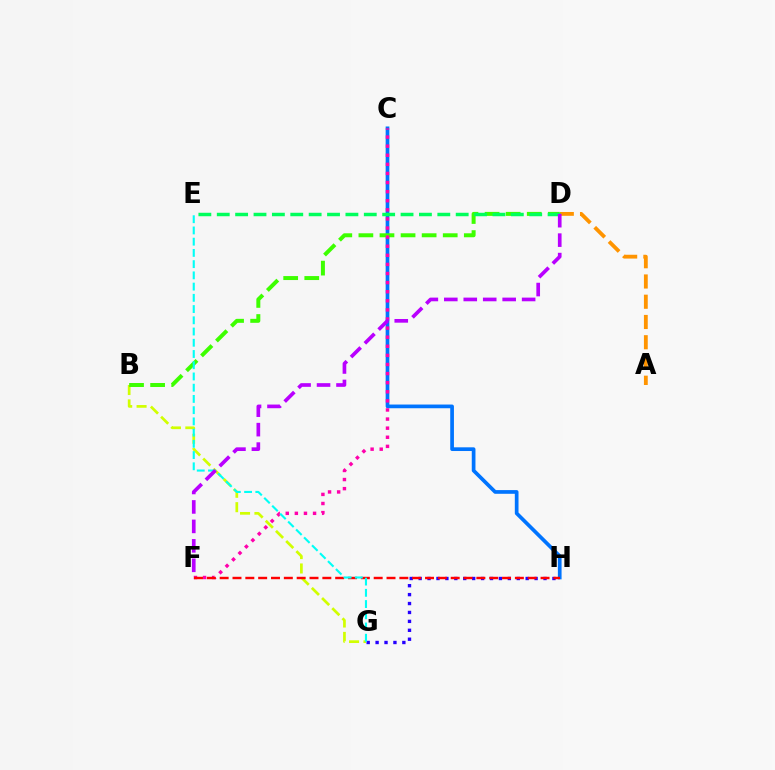{('G', 'H'): [{'color': '#2500ff', 'line_style': 'dotted', 'thickness': 2.42}], ('C', 'H'): [{'color': '#0074ff', 'line_style': 'solid', 'thickness': 2.66}], ('B', 'G'): [{'color': '#d1ff00', 'line_style': 'dashed', 'thickness': 1.96}], ('B', 'D'): [{'color': '#3dff00', 'line_style': 'dashed', 'thickness': 2.86}], ('C', 'F'): [{'color': '#ff00ac', 'line_style': 'dotted', 'thickness': 2.47}], ('A', 'D'): [{'color': '#ff9400', 'line_style': 'dashed', 'thickness': 2.75}], ('D', 'E'): [{'color': '#00ff5c', 'line_style': 'dashed', 'thickness': 2.5}], ('F', 'H'): [{'color': '#ff0000', 'line_style': 'dashed', 'thickness': 1.74}], ('E', 'G'): [{'color': '#00fff6', 'line_style': 'dashed', 'thickness': 1.53}], ('D', 'F'): [{'color': '#b900ff', 'line_style': 'dashed', 'thickness': 2.64}]}